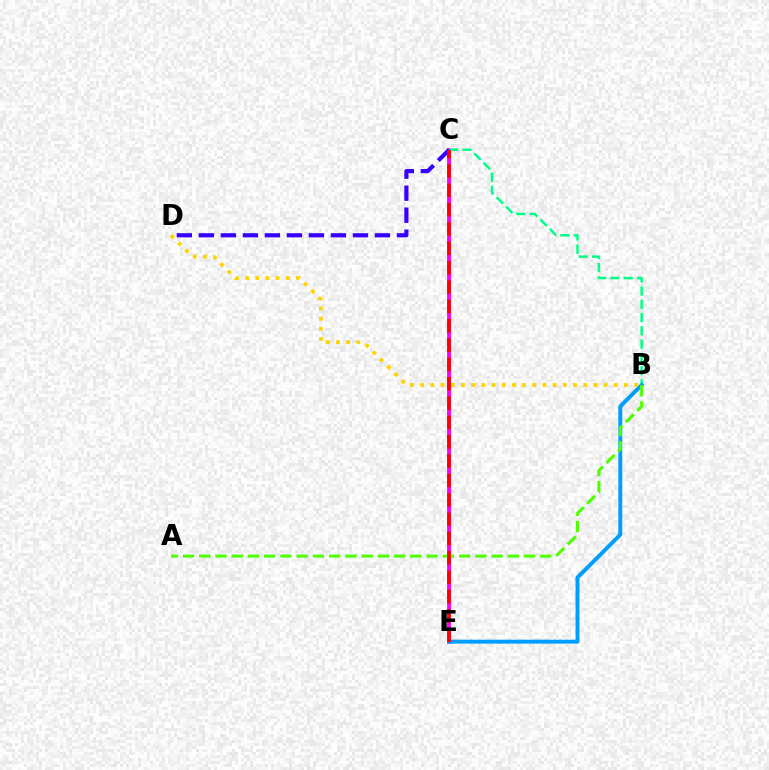{('C', 'E'): [{'color': '#ff00ed', 'line_style': 'solid', 'thickness': 2.74}, {'color': '#ff0000', 'line_style': 'dashed', 'thickness': 2.63}], ('B', 'C'): [{'color': '#00ff86', 'line_style': 'dashed', 'thickness': 1.8}], ('B', 'E'): [{'color': '#009eff', 'line_style': 'solid', 'thickness': 2.83}], ('C', 'D'): [{'color': '#3700ff', 'line_style': 'dashed', 'thickness': 2.99}], ('A', 'B'): [{'color': '#4fff00', 'line_style': 'dashed', 'thickness': 2.21}], ('B', 'D'): [{'color': '#ffd500', 'line_style': 'dotted', 'thickness': 2.77}]}